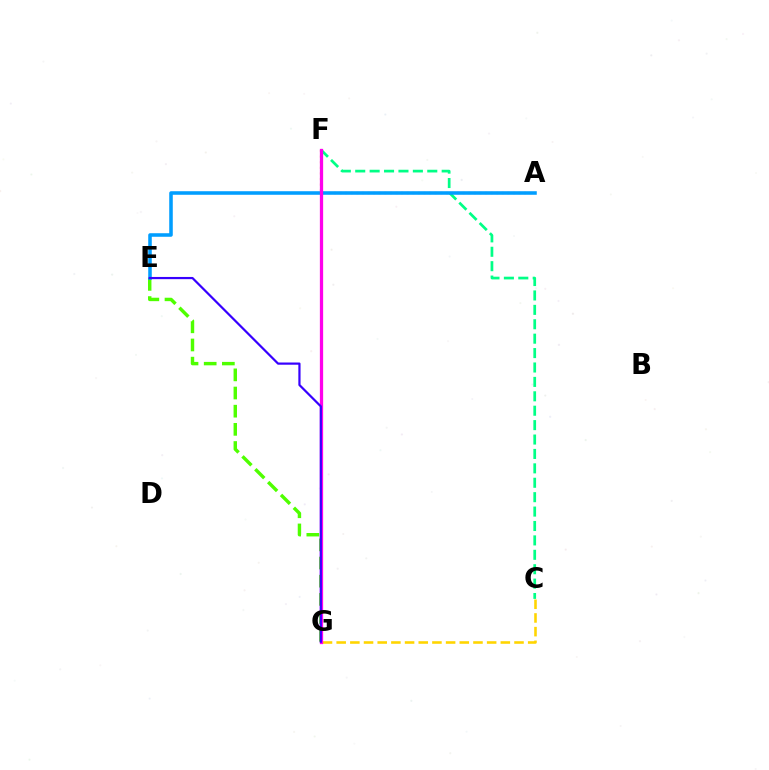{('C', 'G'): [{'color': '#ffd500', 'line_style': 'dashed', 'thickness': 1.86}], ('C', 'F'): [{'color': '#00ff86', 'line_style': 'dashed', 'thickness': 1.96}], ('A', 'F'): [{'color': '#ff0000', 'line_style': 'dotted', 'thickness': 1.52}], ('E', 'G'): [{'color': '#4fff00', 'line_style': 'dashed', 'thickness': 2.47}, {'color': '#3700ff', 'line_style': 'solid', 'thickness': 1.59}], ('A', 'E'): [{'color': '#009eff', 'line_style': 'solid', 'thickness': 2.55}], ('F', 'G'): [{'color': '#ff00ed', 'line_style': 'solid', 'thickness': 2.35}]}